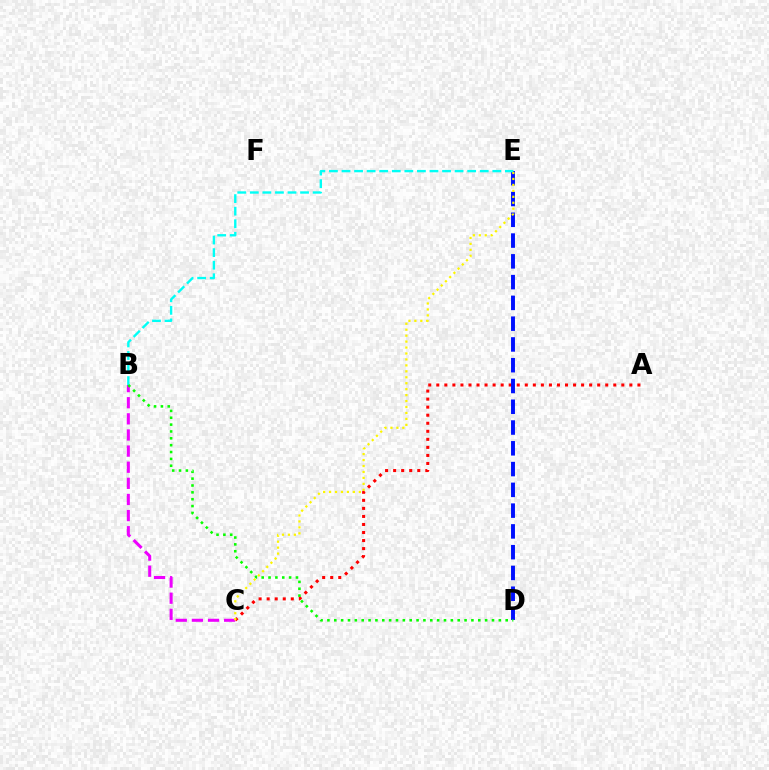{('A', 'C'): [{'color': '#ff0000', 'line_style': 'dotted', 'thickness': 2.19}], ('B', 'C'): [{'color': '#ee00ff', 'line_style': 'dashed', 'thickness': 2.19}], ('D', 'E'): [{'color': '#0010ff', 'line_style': 'dashed', 'thickness': 2.82}], ('B', 'E'): [{'color': '#00fff6', 'line_style': 'dashed', 'thickness': 1.71}], ('C', 'E'): [{'color': '#fcf500', 'line_style': 'dotted', 'thickness': 1.62}], ('B', 'D'): [{'color': '#08ff00', 'line_style': 'dotted', 'thickness': 1.86}]}